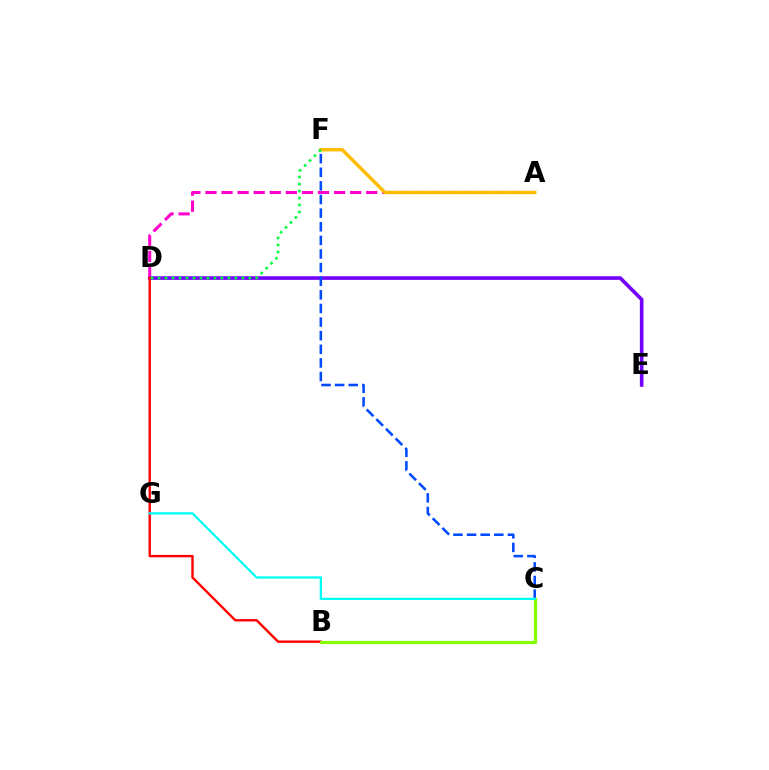{('D', 'E'): [{'color': '#7200ff', 'line_style': 'solid', 'thickness': 2.6}], ('A', 'D'): [{'color': '#ff00cf', 'line_style': 'dashed', 'thickness': 2.18}], ('A', 'F'): [{'color': '#ffbd00', 'line_style': 'solid', 'thickness': 2.46}], ('B', 'D'): [{'color': '#ff0000', 'line_style': 'solid', 'thickness': 1.72}], ('D', 'F'): [{'color': '#00ff39', 'line_style': 'dotted', 'thickness': 1.9}], ('C', 'F'): [{'color': '#004bff', 'line_style': 'dashed', 'thickness': 1.85}], ('B', 'C'): [{'color': '#84ff00', 'line_style': 'solid', 'thickness': 2.3}], ('C', 'G'): [{'color': '#00fff6', 'line_style': 'solid', 'thickness': 1.63}]}